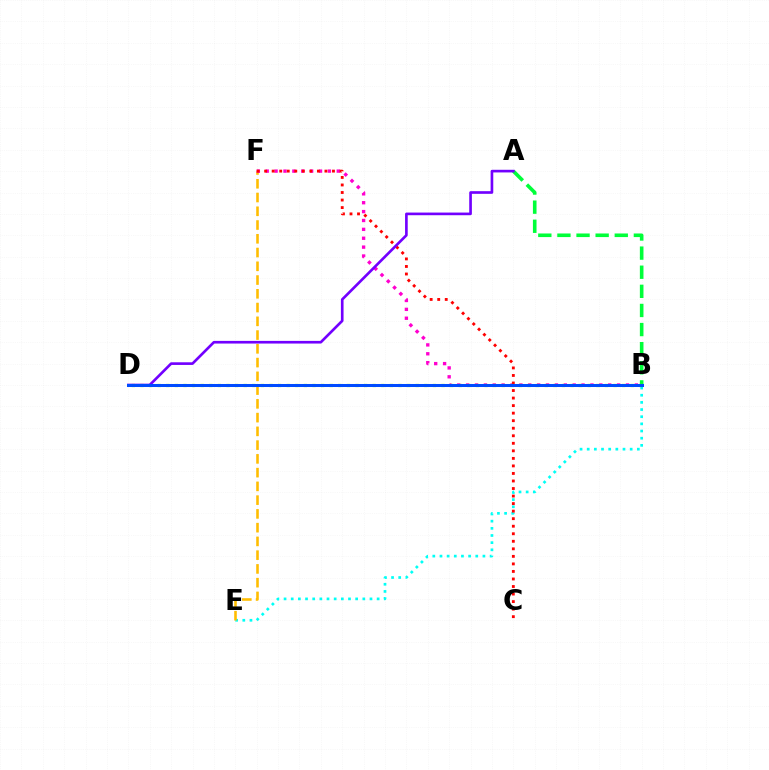{('B', 'E'): [{'color': '#00fff6', 'line_style': 'dotted', 'thickness': 1.95}], ('E', 'F'): [{'color': '#ffbd00', 'line_style': 'dashed', 'thickness': 1.87}], ('B', 'F'): [{'color': '#ff00cf', 'line_style': 'dotted', 'thickness': 2.41}], ('A', 'B'): [{'color': '#00ff39', 'line_style': 'dashed', 'thickness': 2.6}], ('C', 'F'): [{'color': '#ff0000', 'line_style': 'dotted', 'thickness': 2.05}], ('B', 'D'): [{'color': '#84ff00', 'line_style': 'dotted', 'thickness': 2.34}, {'color': '#004bff', 'line_style': 'solid', 'thickness': 2.17}], ('A', 'D'): [{'color': '#7200ff', 'line_style': 'solid', 'thickness': 1.91}]}